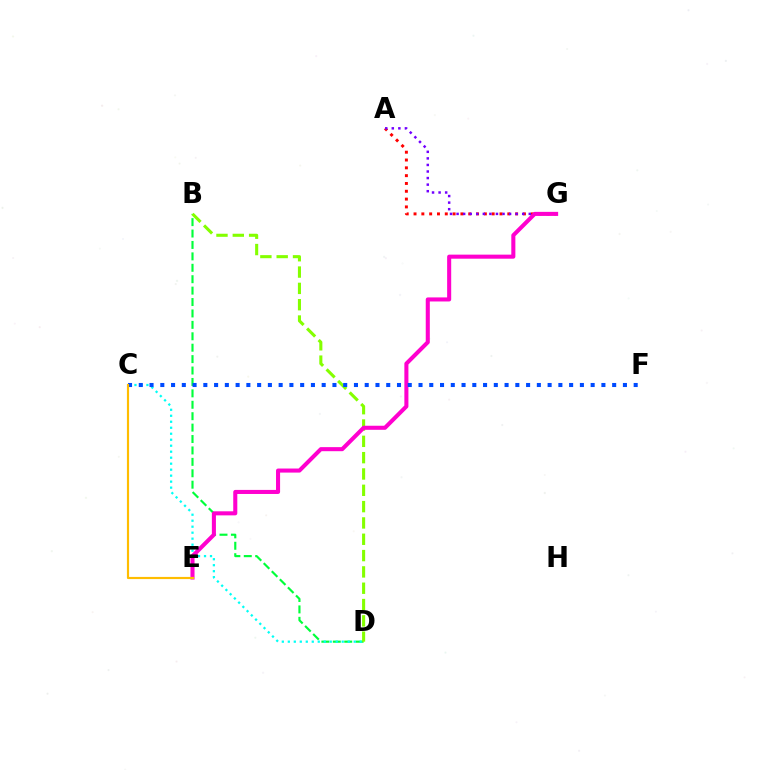{('A', 'G'): [{'color': '#ff0000', 'line_style': 'dotted', 'thickness': 2.12}, {'color': '#7200ff', 'line_style': 'dotted', 'thickness': 1.78}], ('B', 'D'): [{'color': '#00ff39', 'line_style': 'dashed', 'thickness': 1.55}, {'color': '#84ff00', 'line_style': 'dashed', 'thickness': 2.22}], ('E', 'G'): [{'color': '#ff00cf', 'line_style': 'solid', 'thickness': 2.92}], ('C', 'D'): [{'color': '#00fff6', 'line_style': 'dotted', 'thickness': 1.63}], ('C', 'F'): [{'color': '#004bff', 'line_style': 'dotted', 'thickness': 2.92}], ('C', 'E'): [{'color': '#ffbd00', 'line_style': 'solid', 'thickness': 1.56}]}